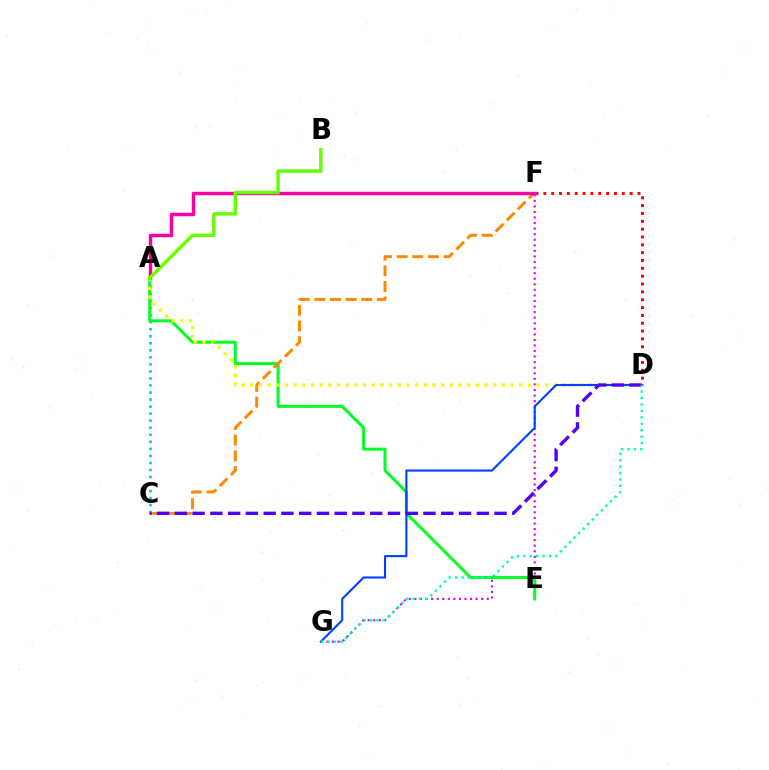{('D', 'F'): [{'color': '#ff0000', 'line_style': 'dotted', 'thickness': 2.13}], ('F', 'G'): [{'color': '#d600ff', 'line_style': 'dotted', 'thickness': 1.51}], ('A', 'C'): [{'color': '#00c7ff', 'line_style': 'dotted', 'thickness': 1.91}], ('A', 'E'): [{'color': '#00ff27', 'line_style': 'solid', 'thickness': 2.16}], ('C', 'F'): [{'color': '#ff8800', 'line_style': 'dashed', 'thickness': 2.12}], ('A', 'F'): [{'color': '#ff00a0', 'line_style': 'solid', 'thickness': 2.47}], ('A', 'D'): [{'color': '#eeff00', 'line_style': 'dotted', 'thickness': 2.36}], ('D', 'G'): [{'color': '#003fff', 'line_style': 'solid', 'thickness': 1.51}, {'color': '#00ffaf', 'line_style': 'dotted', 'thickness': 1.75}], ('C', 'D'): [{'color': '#4f00ff', 'line_style': 'dashed', 'thickness': 2.41}], ('A', 'B'): [{'color': '#66ff00', 'line_style': 'solid', 'thickness': 2.46}]}